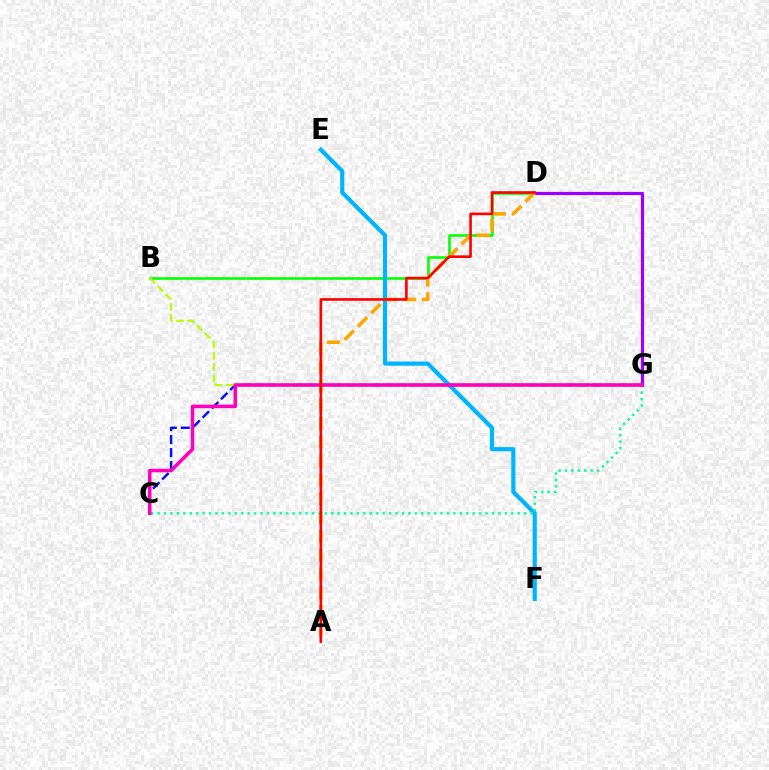{('B', 'D'): [{'color': '#08ff00', 'line_style': 'solid', 'thickness': 1.89}], ('D', 'G'): [{'color': '#9b00ff', 'line_style': 'solid', 'thickness': 2.31}], ('E', 'F'): [{'color': '#00b5ff', 'line_style': 'solid', 'thickness': 3.0}], ('A', 'D'): [{'color': '#ffa500', 'line_style': 'dashed', 'thickness': 2.55}, {'color': '#ff0000', 'line_style': 'solid', 'thickness': 1.89}], ('C', 'G'): [{'color': '#0010ff', 'line_style': 'dashed', 'thickness': 1.77}, {'color': '#00ff9d', 'line_style': 'dotted', 'thickness': 1.75}, {'color': '#ff00bd', 'line_style': 'solid', 'thickness': 2.55}], ('B', 'G'): [{'color': '#b3ff00', 'line_style': 'dashed', 'thickness': 1.53}]}